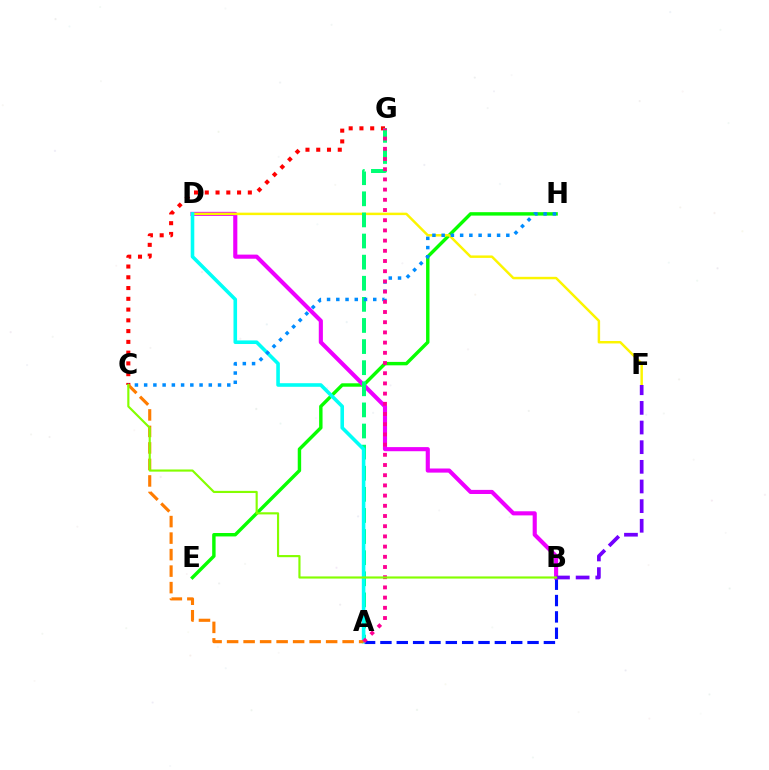{('A', 'B'): [{'color': '#0010ff', 'line_style': 'dashed', 'thickness': 2.22}], ('C', 'G'): [{'color': '#ff0000', 'line_style': 'dotted', 'thickness': 2.92}], ('E', 'H'): [{'color': '#08ff00', 'line_style': 'solid', 'thickness': 2.46}], ('B', 'D'): [{'color': '#ee00ff', 'line_style': 'solid', 'thickness': 2.96}], ('D', 'F'): [{'color': '#fcf500', 'line_style': 'solid', 'thickness': 1.77}], ('A', 'G'): [{'color': '#00ff74', 'line_style': 'dashed', 'thickness': 2.87}, {'color': '#ff0094', 'line_style': 'dotted', 'thickness': 2.77}], ('B', 'F'): [{'color': '#7200ff', 'line_style': 'dashed', 'thickness': 2.67}], ('A', 'D'): [{'color': '#00fff6', 'line_style': 'solid', 'thickness': 2.58}], ('C', 'H'): [{'color': '#008cff', 'line_style': 'dotted', 'thickness': 2.51}], ('A', 'C'): [{'color': '#ff7c00', 'line_style': 'dashed', 'thickness': 2.24}], ('B', 'C'): [{'color': '#84ff00', 'line_style': 'solid', 'thickness': 1.55}]}